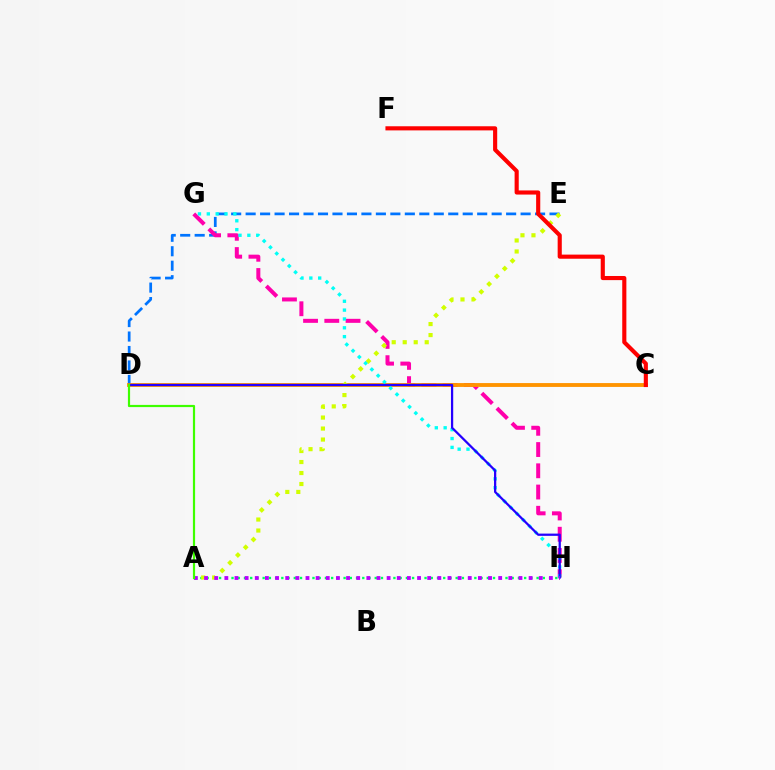{('A', 'H'): [{'color': '#00ff5c', 'line_style': 'dotted', 'thickness': 1.69}, {'color': '#b900ff', 'line_style': 'dotted', 'thickness': 2.76}], ('D', 'E'): [{'color': '#0074ff', 'line_style': 'dashed', 'thickness': 1.97}], ('G', 'H'): [{'color': '#ff00ac', 'line_style': 'dashed', 'thickness': 2.89}, {'color': '#00fff6', 'line_style': 'dotted', 'thickness': 2.4}], ('C', 'D'): [{'color': '#ff9400', 'line_style': 'solid', 'thickness': 2.77}], ('A', 'E'): [{'color': '#d1ff00', 'line_style': 'dotted', 'thickness': 2.99}], ('D', 'H'): [{'color': '#2500ff', 'line_style': 'solid', 'thickness': 1.62}], ('A', 'D'): [{'color': '#3dff00', 'line_style': 'solid', 'thickness': 1.57}], ('C', 'F'): [{'color': '#ff0000', 'line_style': 'solid', 'thickness': 2.97}]}